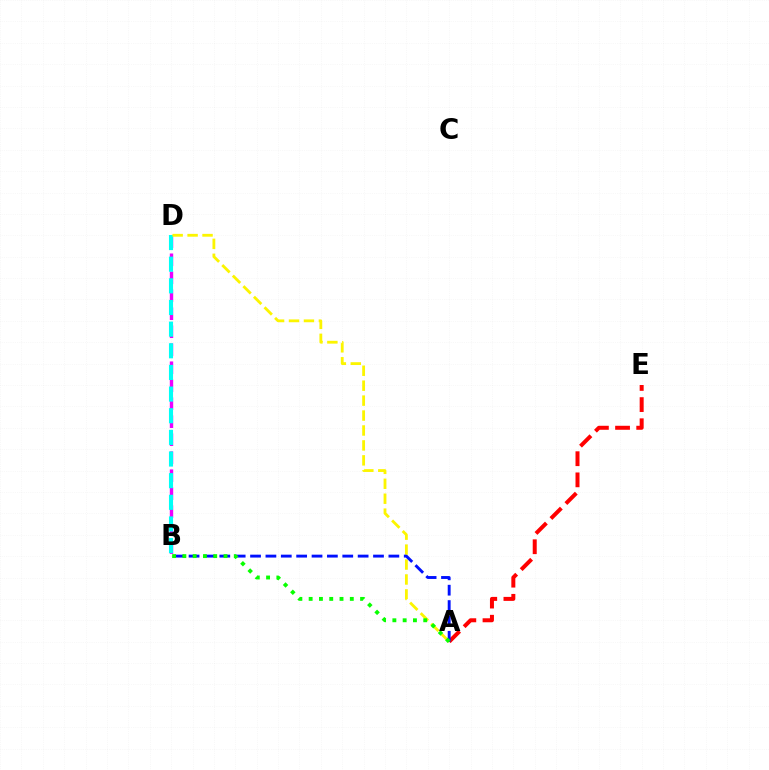{('A', 'E'): [{'color': '#ff0000', 'line_style': 'dashed', 'thickness': 2.87}], ('B', 'D'): [{'color': '#ee00ff', 'line_style': 'dashed', 'thickness': 2.44}, {'color': '#00fff6', 'line_style': 'dashed', 'thickness': 2.94}], ('A', 'D'): [{'color': '#fcf500', 'line_style': 'dashed', 'thickness': 2.03}], ('A', 'B'): [{'color': '#0010ff', 'line_style': 'dashed', 'thickness': 2.09}, {'color': '#08ff00', 'line_style': 'dotted', 'thickness': 2.79}]}